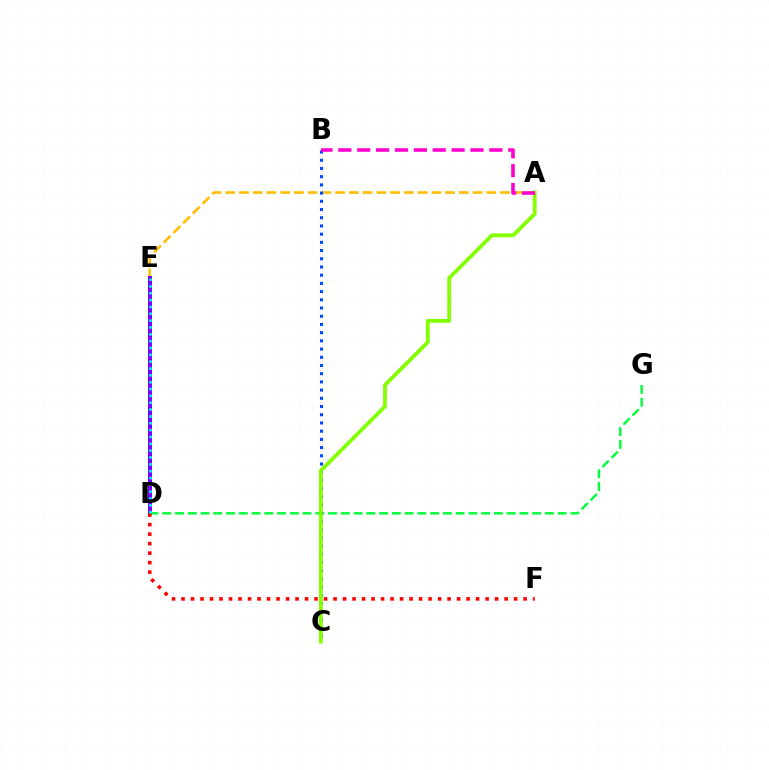{('A', 'E'): [{'color': '#ffbd00', 'line_style': 'dashed', 'thickness': 1.87}], ('D', 'E'): [{'color': '#7200ff', 'line_style': 'solid', 'thickness': 2.85}, {'color': '#00fff6', 'line_style': 'dotted', 'thickness': 1.86}], ('D', 'G'): [{'color': '#00ff39', 'line_style': 'dashed', 'thickness': 1.73}], ('B', 'C'): [{'color': '#004bff', 'line_style': 'dotted', 'thickness': 2.23}], ('A', 'C'): [{'color': '#84ff00', 'line_style': 'solid', 'thickness': 2.75}], ('D', 'F'): [{'color': '#ff0000', 'line_style': 'dotted', 'thickness': 2.58}], ('A', 'B'): [{'color': '#ff00cf', 'line_style': 'dashed', 'thickness': 2.57}]}